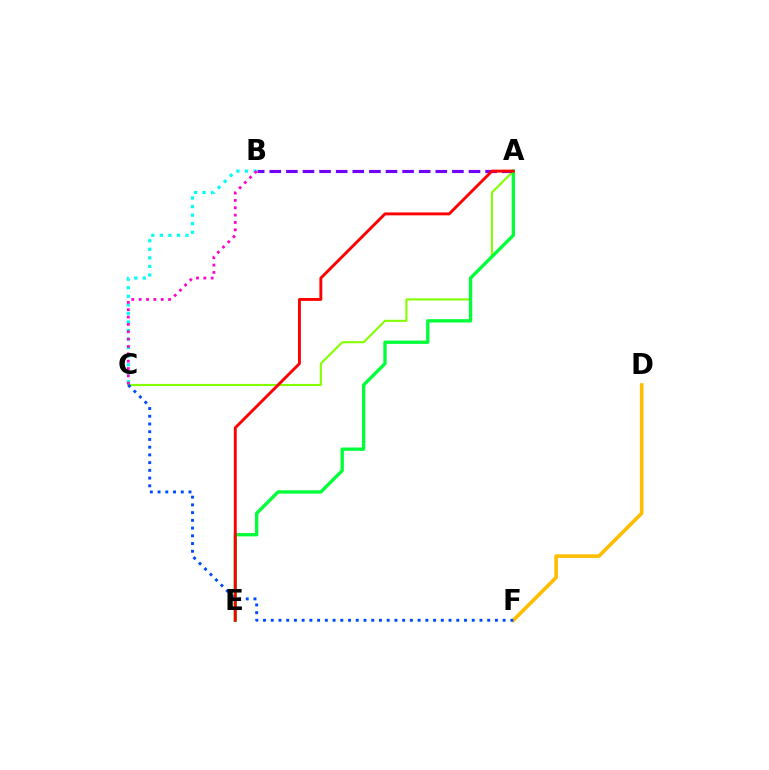{('A', 'C'): [{'color': '#84ff00', 'line_style': 'solid', 'thickness': 1.52}], ('D', 'F'): [{'color': '#ffbd00', 'line_style': 'solid', 'thickness': 2.62}], ('B', 'C'): [{'color': '#00fff6', 'line_style': 'dotted', 'thickness': 2.32}, {'color': '#ff00cf', 'line_style': 'dotted', 'thickness': 2.0}], ('C', 'F'): [{'color': '#004bff', 'line_style': 'dotted', 'thickness': 2.1}], ('A', 'B'): [{'color': '#7200ff', 'line_style': 'dashed', 'thickness': 2.26}], ('A', 'E'): [{'color': '#00ff39', 'line_style': 'solid', 'thickness': 2.4}, {'color': '#ff0000', 'line_style': 'solid', 'thickness': 2.08}]}